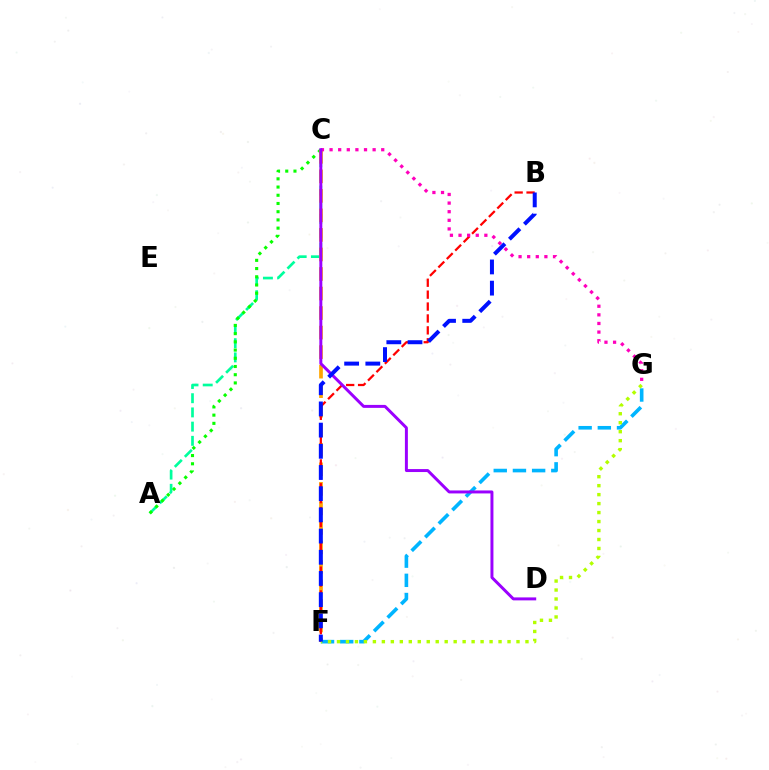{('A', 'C'): [{'color': '#00ff9d', 'line_style': 'dashed', 'thickness': 1.93}, {'color': '#08ff00', 'line_style': 'dotted', 'thickness': 2.23}], ('C', 'F'): [{'color': '#ffa500', 'line_style': 'dashed', 'thickness': 2.65}], ('F', 'G'): [{'color': '#00b5ff', 'line_style': 'dashed', 'thickness': 2.61}, {'color': '#b3ff00', 'line_style': 'dotted', 'thickness': 2.44}], ('B', 'F'): [{'color': '#ff0000', 'line_style': 'dashed', 'thickness': 1.62}, {'color': '#0010ff', 'line_style': 'dashed', 'thickness': 2.88}], ('C', 'G'): [{'color': '#ff00bd', 'line_style': 'dotted', 'thickness': 2.34}], ('C', 'D'): [{'color': '#9b00ff', 'line_style': 'solid', 'thickness': 2.14}]}